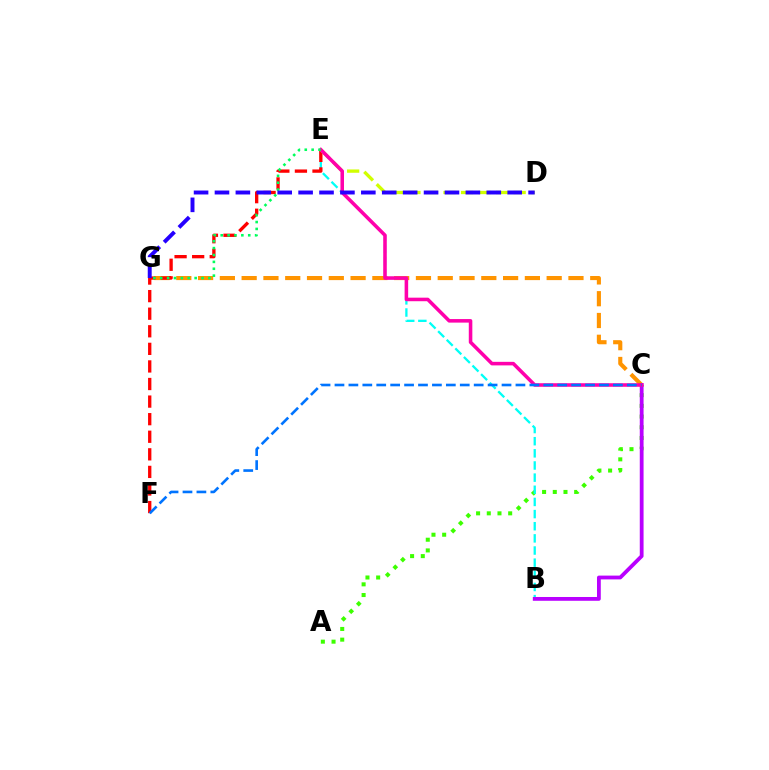{('A', 'C'): [{'color': '#3dff00', 'line_style': 'dotted', 'thickness': 2.91}], ('C', 'G'): [{'color': '#ff9400', 'line_style': 'dashed', 'thickness': 2.96}], ('B', 'E'): [{'color': '#00fff6', 'line_style': 'dashed', 'thickness': 1.65}], ('E', 'F'): [{'color': '#ff0000', 'line_style': 'dashed', 'thickness': 2.39}], ('D', 'E'): [{'color': '#d1ff00', 'line_style': 'dashed', 'thickness': 2.38}], ('B', 'C'): [{'color': '#b900ff', 'line_style': 'solid', 'thickness': 2.73}], ('C', 'E'): [{'color': '#ff00ac', 'line_style': 'solid', 'thickness': 2.56}], ('E', 'G'): [{'color': '#00ff5c', 'line_style': 'dotted', 'thickness': 1.87}], ('C', 'F'): [{'color': '#0074ff', 'line_style': 'dashed', 'thickness': 1.89}], ('D', 'G'): [{'color': '#2500ff', 'line_style': 'dashed', 'thickness': 2.84}]}